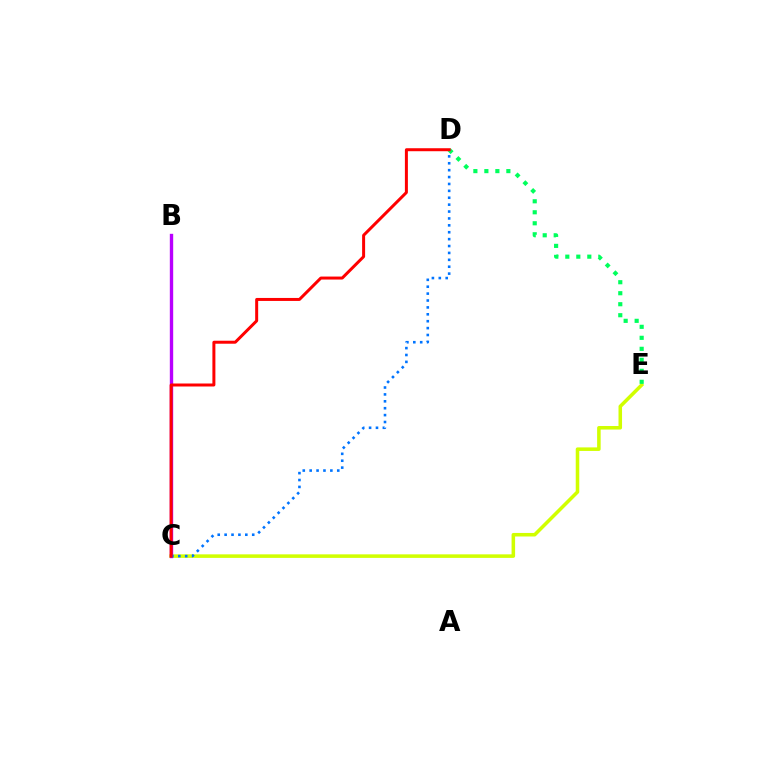{('C', 'E'): [{'color': '#d1ff00', 'line_style': 'solid', 'thickness': 2.55}], ('D', 'E'): [{'color': '#00ff5c', 'line_style': 'dotted', 'thickness': 2.99}], ('B', 'C'): [{'color': '#b900ff', 'line_style': 'solid', 'thickness': 2.43}], ('C', 'D'): [{'color': '#0074ff', 'line_style': 'dotted', 'thickness': 1.87}, {'color': '#ff0000', 'line_style': 'solid', 'thickness': 2.15}]}